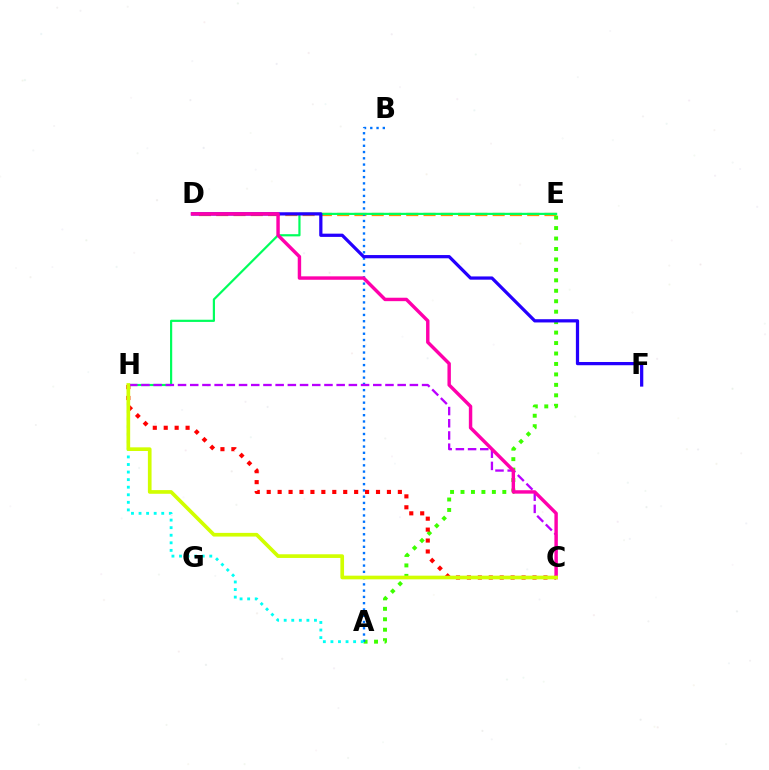{('D', 'E'): [{'color': '#ff9400', 'line_style': 'dashed', 'thickness': 2.35}], ('A', 'E'): [{'color': '#3dff00', 'line_style': 'dotted', 'thickness': 2.84}], ('A', 'B'): [{'color': '#0074ff', 'line_style': 'dotted', 'thickness': 1.7}], ('A', 'H'): [{'color': '#00fff6', 'line_style': 'dotted', 'thickness': 2.06}], ('E', 'H'): [{'color': '#00ff5c', 'line_style': 'solid', 'thickness': 1.58}], ('C', 'H'): [{'color': '#ff0000', 'line_style': 'dotted', 'thickness': 2.97}, {'color': '#b900ff', 'line_style': 'dashed', 'thickness': 1.66}, {'color': '#d1ff00', 'line_style': 'solid', 'thickness': 2.64}], ('D', 'F'): [{'color': '#2500ff', 'line_style': 'solid', 'thickness': 2.33}], ('C', 'D'): [{'color': '#ff00ac', 'line_style': 'solid', 'thickness': 2.47}]}